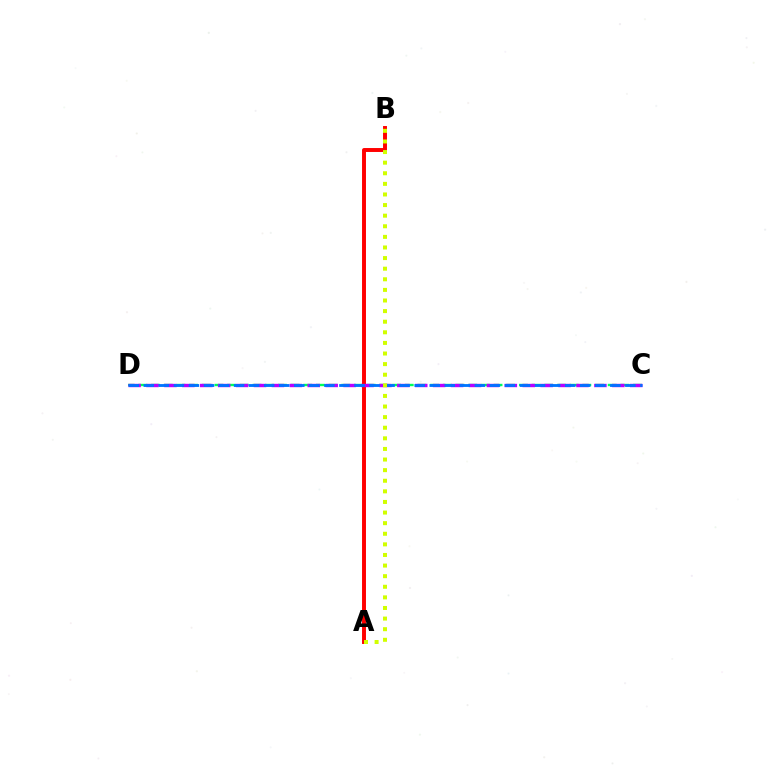{('C', 'D'): [{'color': '#00ff5c', 'line_style': 'dashed', 'thickness': 1.72}, {'color': '#b900ff', 'line_style': 'dashed', 'thickness': 2.43}, {'color': '#0074ff', 'line_style': 'dashed', 'thickness': 2.04}], ('A', 'B'): [{'color': '#ff0000', 'line_style': 'solid', 'thickness': 2.83}, {'color': '#d1ff00', 'line_style': 'dotted', 'thickness': 2.88}]}